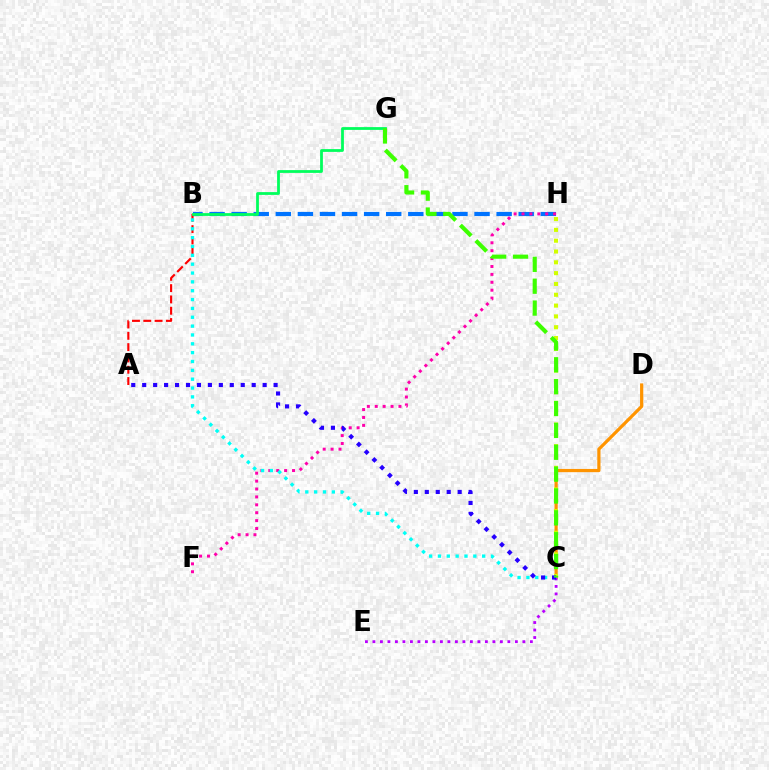{('B', 'H'): [{'color': '#0074ff', 'line_style': 'dashed', 'thickness': 3.0}], ('A', 'B'): [{'color': '#ff0000', 'line_style': 'dashed', 'thickness': 1.54}], ('B', 'G'): [{'color': '#00ff5c', 'line_style': 'solid', 'thickness': 2.0}], ('C', 'D'): [{'color': '#ff9400', 'line_style': 'solid', 'thickness': 2.31}], ('C', 'H'): [{'color': '#d1ff00', 'line_style': 'dotted', 'thickness': 2.94}], ('F', 'H'): [{'color': '#ff00ac', 'line_style': 'dotted', 'thickness': 2.15}], ('C', 'E'): [{'color': '#b900ff', 'line_style': 'dotted', 'thickness': 2.04}], ('B', 'C'): [{'color': '#00fff6', 'line_style': 'dotted', 'thickness': 2.4}], ('A', 'C'): [{'color': '#2500ff', 'line_style': 'dotted', 'thickness': 2.98}], ('C', 'G'): [{'color': '#3dff00', 'line_style': 'dashed', 'thickness': 2.97}]}